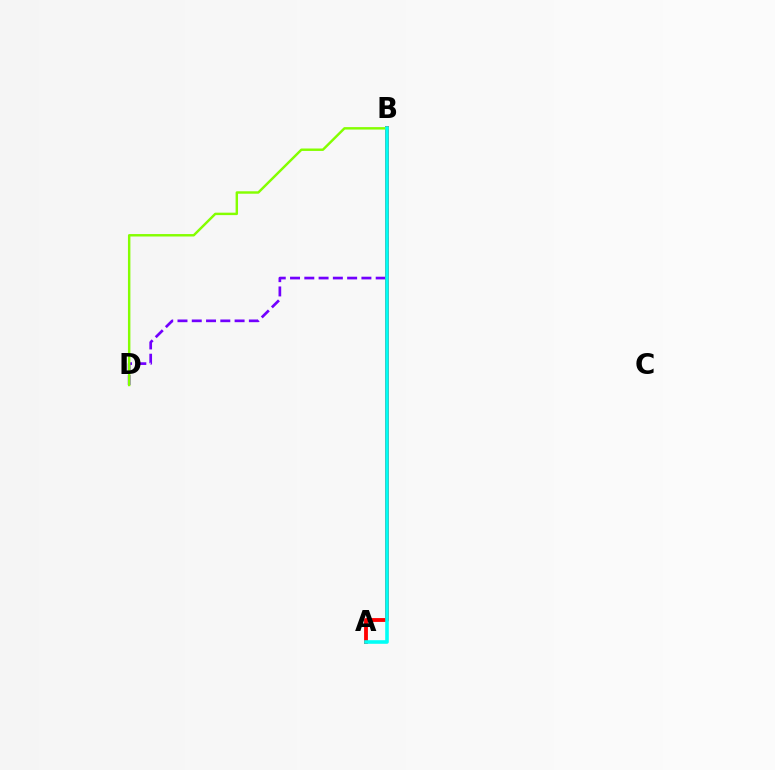{('B', 'D'): [{'color': '#7200ff', 'line_style': 'dashed', 'thickness': 1.94}, {'color': '#84ff00', 'line_style': 'solid', 'thickness': 1.75}], ('A', 'B'): [{'color': '#ff0000', 'line_style': 'solid', 'thickness': 2.76}, {'color': '#00fff6', 'line_style': 'solid', 'thickness': 2.59}]}